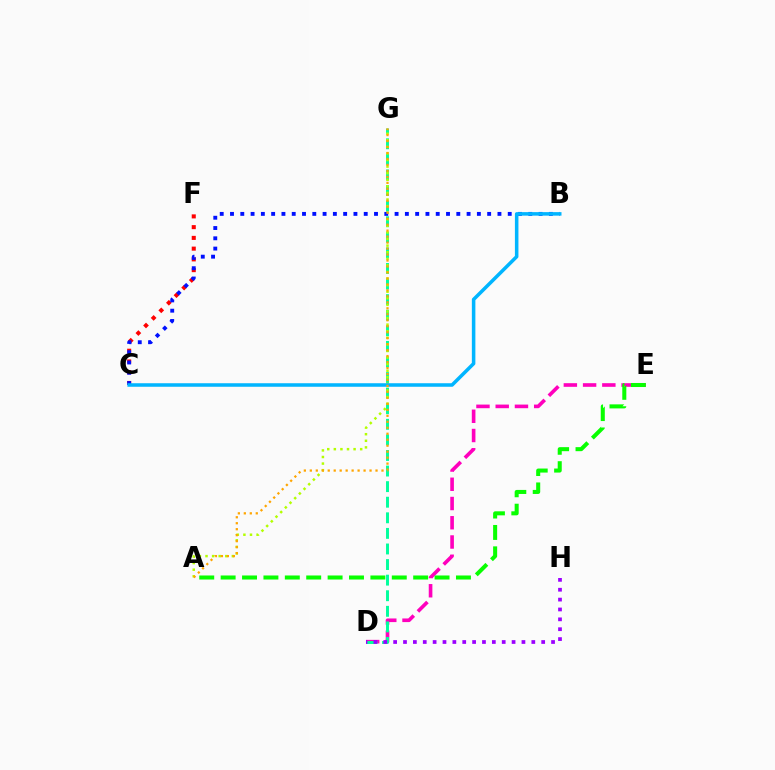{('C', 'F'): [{'color': '#ff0000', 'line_style': 'dotted', 'thickness': 2.92}], ('D', 'E'): [{'color': '#ff00bd', 'line_style': 'dashed', 'thickness': 2.61}], ('D', 'G'): [{'color': '#00ff9d', 'line_style': 'dashed', 'thickness': 2.12}], ('A', 'G'): [{'color': '#b3ff00', 'line_style': 'dotted', 'thickness': 1.79}, {'color': '#ffa500', 'line_style': 'dotted', 'thickness': 1.62}], ('D', 'H'): [{'color': '#9b00ff', 'line_style': 'dotted', 'thickness': 2.68}], ('A', 'E'): [{'color': '#08ff00', 'line_style': 'dashed', 'thickness': 2.91}], ('B', 'C'): [{'color': '#0010ff', 'line_style': 'dotted', 'thickness': 2.79}, {'color': '#00b5ff', 'line_style': 'solid', 'thickness': 2.54}]}